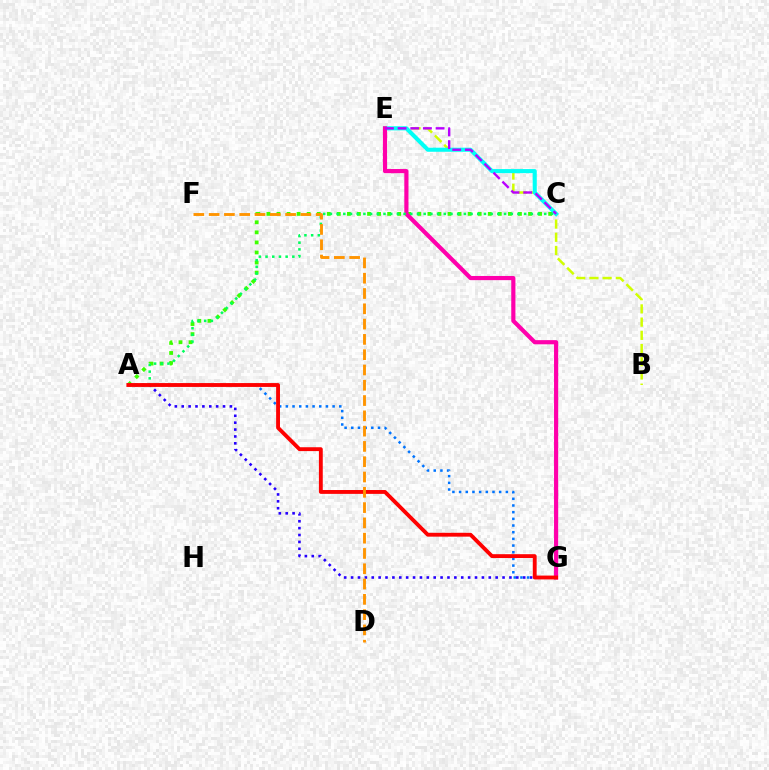{('B', 'E'): [{'color': '#d1ff00', 'line_style': 'dashed', 'thickness': 1.8}], ('C', 'E'): [{'color': '#00fff6', 'line_style': 'solid', 'thickness': 2.95}, {'color': '#b900ff', 'line_style': 'dashed', 'thickness': 1.72}], ('A', 'C'): [{'color': '#3dff00', 'line_style': 'dotted', 'thickness': 2.73}, {'color': '#00ff5c', 'line_style': 'dotted', 'thickness': 1.82}], ('A', 'G'): [{'color': '#2500ff', 'line_style': 'dotted', 'thickness': 1.87}, {'color': '#0074ff', 'line_style': 'dotted', 'thickness': 1.81}, {'color': '#ff0000', 'line_style': 'solid', 'thickness': 2.78}], ('E', 'G'): [{'color': '#ff00ac', 'line_style': 'solid', 'thickness': 3.0}], ('D', 'F'): [{'color': '#ff9400', 'line_style': 'dashed', 'thickness': 2.08}]}